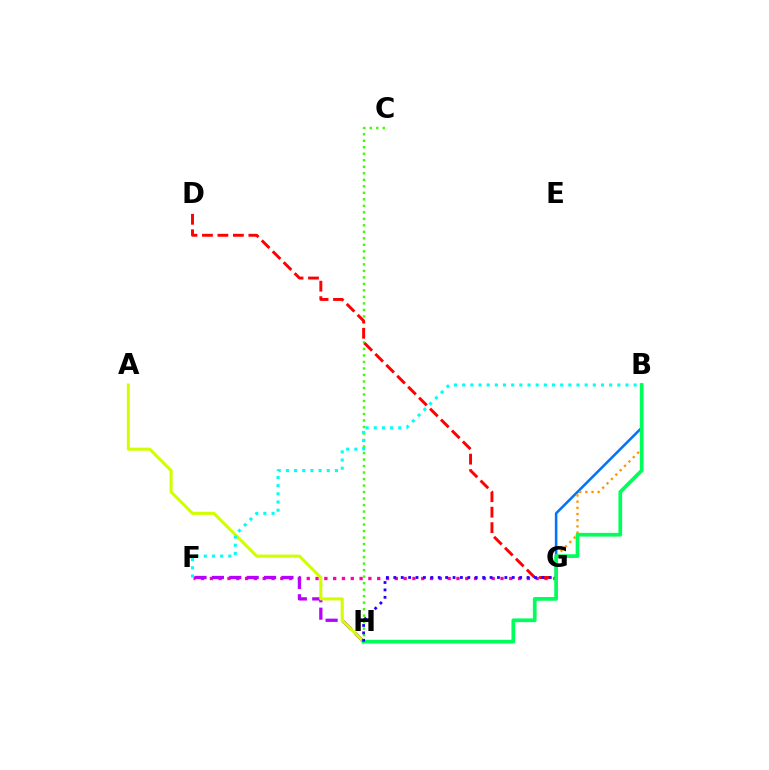{('F', 'G'): [{'color': '#ff00ac', 'line_style': 'dotted', 'thickness': 2.39}], ('F', 'H'): [{'color': '#b900ff', 'line_style': 'dashed', 'thickness': 2.36}], ('C', 'H'): [{'color': '#3dff00', 'line_style': 'dotted', 'thickness': 1.77}], ('D', 'G'): [{'color': '#ff0000', 'line_style': 'dashed', 'thickness': 2.1}], ('A', 'H'): [{'color': '#d1ff00', 'line_style': 'solid', 'thickness': 2.21}], ('B', 'G'): [{'color': '#0074ff', 'line_style': 'solid', 'thickness': 1.84}, {'color': '#ff9400', 'line_style': 'dotted', 'thickness': 1.68}], ('B', 'H'): [{'color': '#00ff5c', 'line_style': 'solid', 'thickness': 2.68}], ('G', 'H'): [{'color': '#2500ff', 'line_style': 'dotted', 'thickness': 2.01}], ('B', 'F'): [{'color': '#00fff6', 'line_style': 'dotted', 'thickness': 2.22}]}